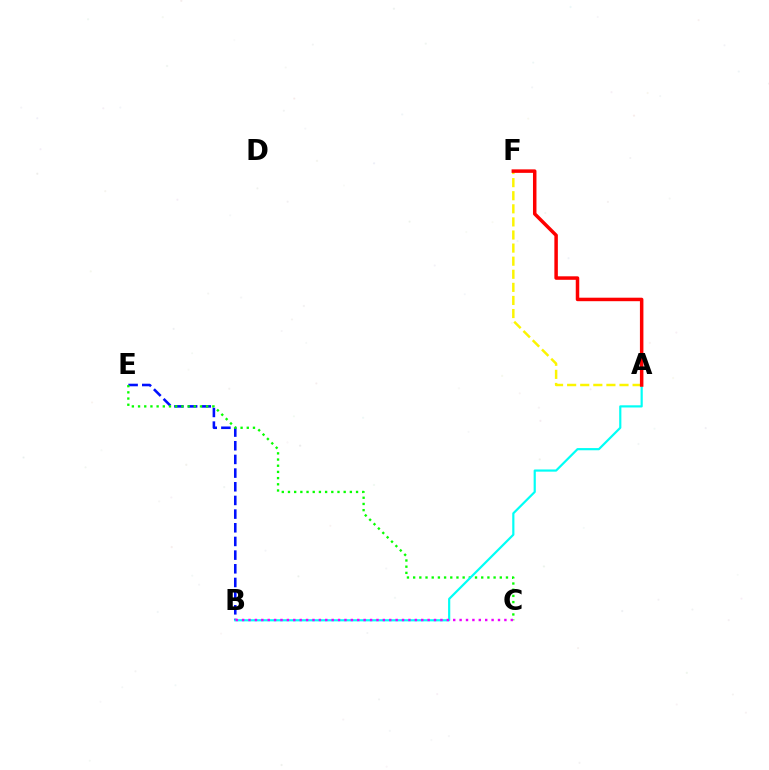{('B', 'E'): [{'color': '#0010ff', 'line_style': 'dashed', 'thickness': 1.86}], ('C', 'E'): [{'color': '#08ff00', 'line_style': 'dotted', 'thickness': 1.68}], ('A', 'B'): [{'color': '#00fff6', 'line_style': 'solid', 'thickness': 1.57}], ('B', 'C'): [{'color': '#ee00ff', 'line_style': 'dotted', 'thickness': 1.74}], ('A', 'F'): [{'color': '#fcf500', 'line_style': 'dashed', 'thickness': 1.78}, {'color': '#ff0000', 'line_style': 'solid', 'thickness': 2.52}]}